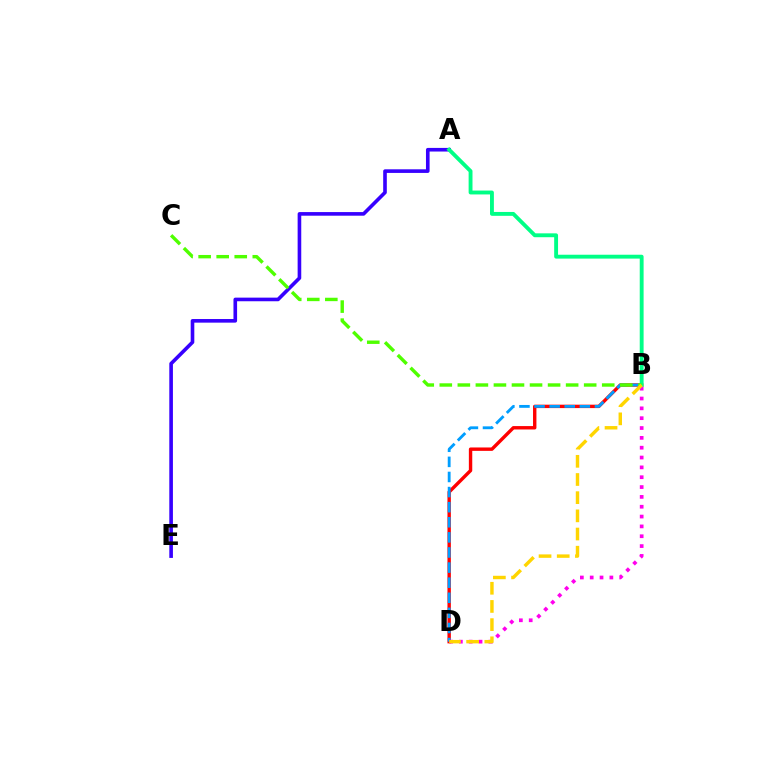{('B', 'D'): [{'color': '#ff0000', 'line_style': 'solid', 'thickness': 2.45}, {'color': '#009eff', 'line_style': 'dashed', 'thickness': 2.05}, {'color': '#ff00ed', 'line_style': 'dotted', 'thickness': 2.67}, {'color': '#ffd500', 'line_style': 'dashed', 'thickness': 2.47}], ('A', 'E'): [{'color': '#3700ff', 'line_style': 'solid', 'thickness': 2.61}], ('A', 'B'): [{'color': '#00ff86', 'line_style': 'solid', 'thickness': 2.79}], ('B', 'C'): [{'color': '#4fff00', 'line_style': 'dashed', 'thickness': 2.45}]}